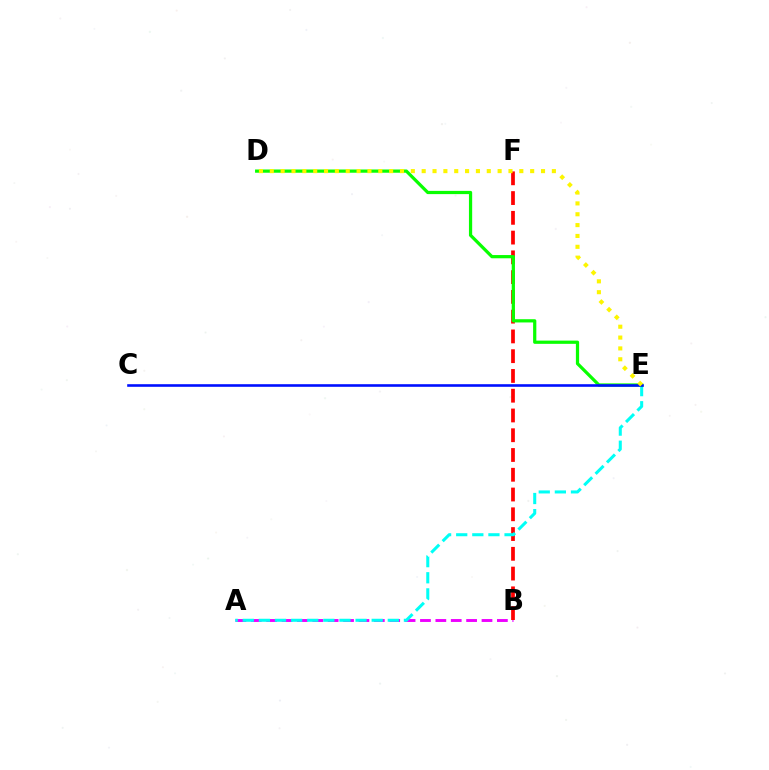{('A', 'B'): [{'color': '#ee00ff', 'line_style': 'dashed', 'thickness': 2.09}], ('B', 'F'): [{'color': '#ff0000', 'line_style': 'dashed', 'thickness': 2.68}], ('A', 'E'): [{'color': '#00fff6', 'line_style': 'dashed', 'thickness': 2.19}], ('D', 'E'): [{'color': '#08ff00', 'line_style': 'solid', 'thickness': 2.33}, {'color': '#fcf500', 'line_style': 'dotted', 'thickness': 2.95}], ('C', 'E'): [{'color': '#0010ff', 'line_style': 'solid', 'thickness': 1.88}]}